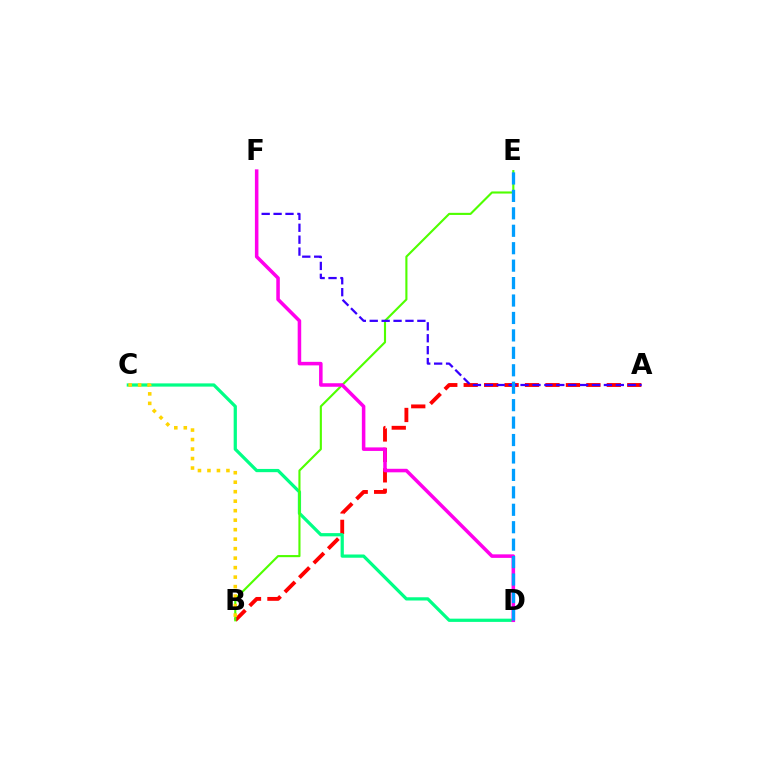{('A', 'B'): [{'color': '#ff0000', 'line_style': 'dashed', 'thickness': 2.78}], ('C', 'D'): [{'color': '#00ff86', 'line_style': 'solid', 'thickness': 2.33}], ('B', 'E'): [{'color': '#4fff00', 'line_style': 'solid', 'thickness': 1.53}], ('A', 'F'): [{'color': '#3700ff', 'line_style': 'dashed', 'thickness': 1.62}], ('B', 'C'): [{'color': '#ffd500', 'line_style': 'dotted', 'thickness': 2.58}], ('D', 'F'): [{'color': '#ff00ed', 'line_style': 'solid', 'thickness': 2.55}], ('D', 'E'): [{'color': '#009eff', 'line_style': 'dashed', 'thickness': 2.37}]}